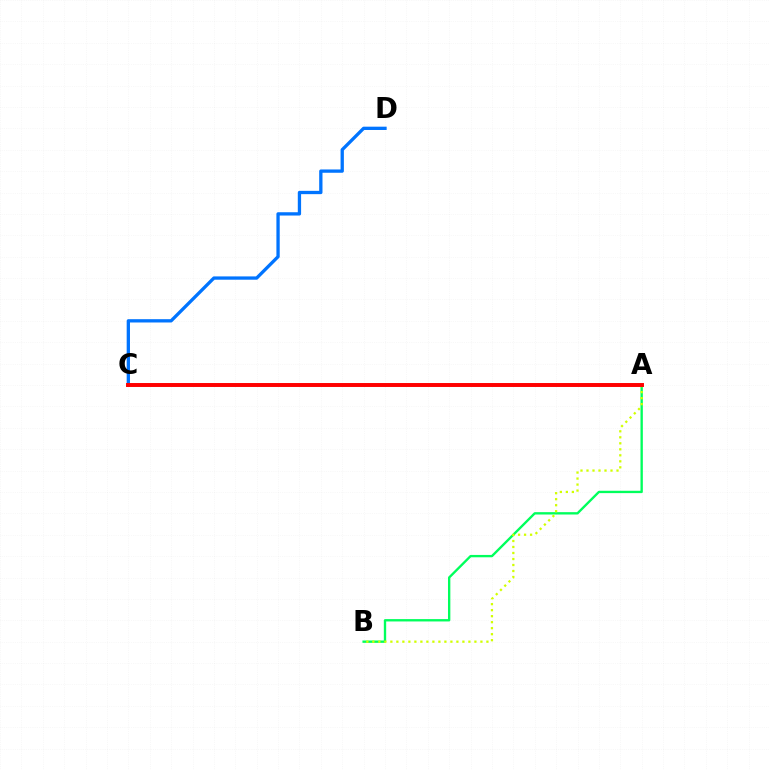{('A', 'C'): [{'color': '#b900ff', 'line_style': 'solid', 'thickness': 1.53}, {'color': '#ff0000', 'line_style': 'solid', 'thickness': 2.84}], ('C', 'D'): [{'color': '#0074ff', 'line_style': 'solid', 'thickness': 2.38}], ('A', 'B'): [{'color': '#00ff5c', 'line_style': 'solid', 'thickness': 1.69}, {'color': '#d1ff00', 'line_style': 'dotted', 'thickness': 1.63}]}